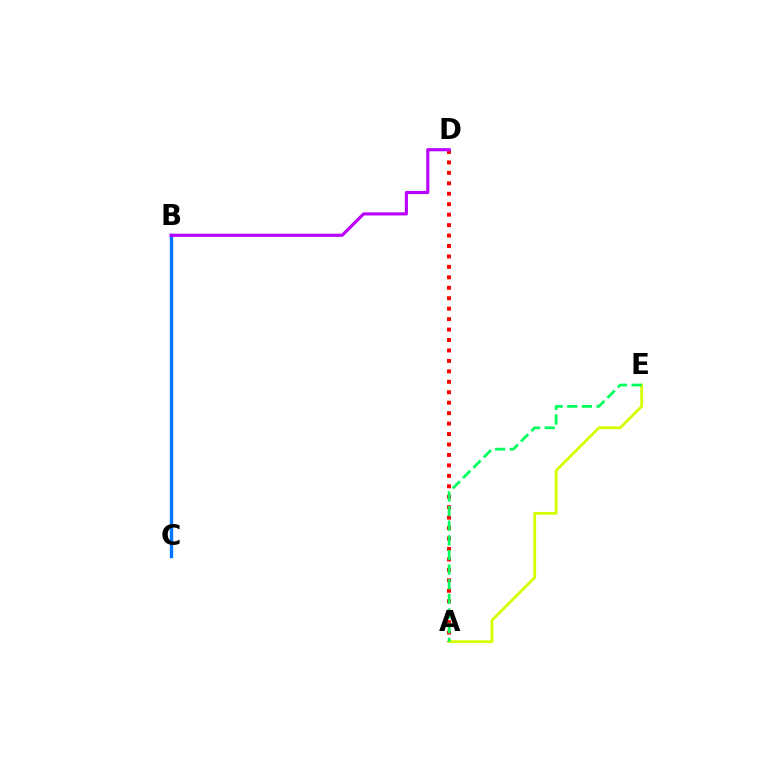{('A', 'D'): [{'color': '#ff0000', 'line_style': 'dotted', 'thickness': 2.84}], ('A', 'E'): [{'color': '#d1ff00', 'line_style': 'solid', 'thickness': 2.0}, {'color': '#00ff5c', 'line_style': 'dashed', 'thickness': 1.99}], ('B', 'C'): [{'color': '#0074ff', 'line_style': 'solid', 'thickness': 2.41}], ('B', 'D'): [{'color': '#b900ff', 'line_style': 'solid', 'thickness': 2.25}]}